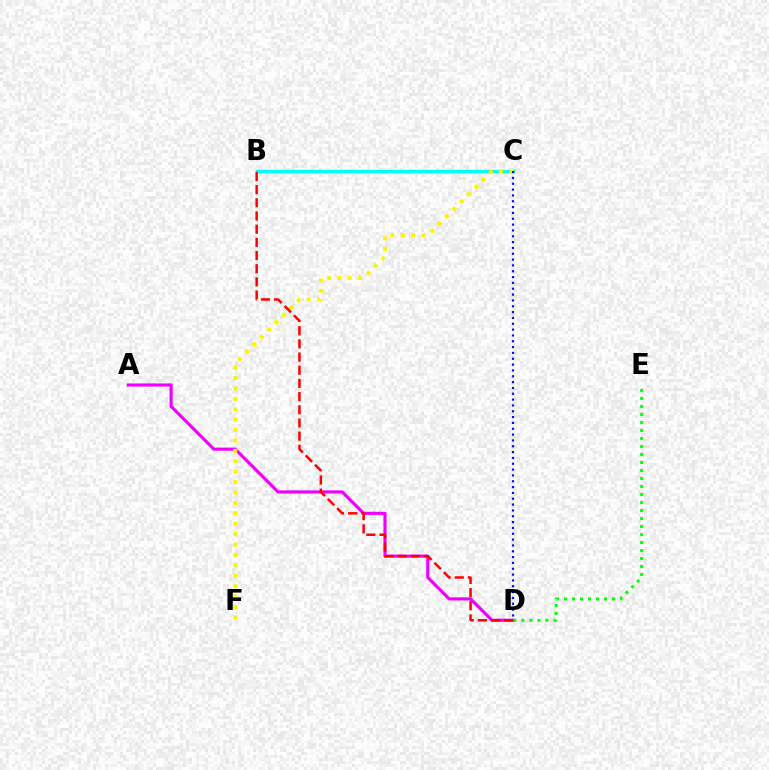{('B', 'C'): [{'color': '#00fff6', 'line_style': 'solid', 'thickness': 2.42}], ('A', 'D'): [{'color': '#ee00ff', 'line_style': 'solid', 'thickness': 2.25}], ('D', 'E'): [{'color': '#08ff00', 'line_style': 'dotted', 'thickness': 2.17}], ('C', 'F'): [{'color': '#fcf500', 'line_style': 'dotted', 'thickness': 2.83}], ('B', 'D'): [{'color': '#ff0000', 'line_style': 'dashed', 'thickness': 1.79}], ('C', 'D'): [{'color': '#0010ff', 'line_style': 'dotted', 'thickness': 1.58}]}